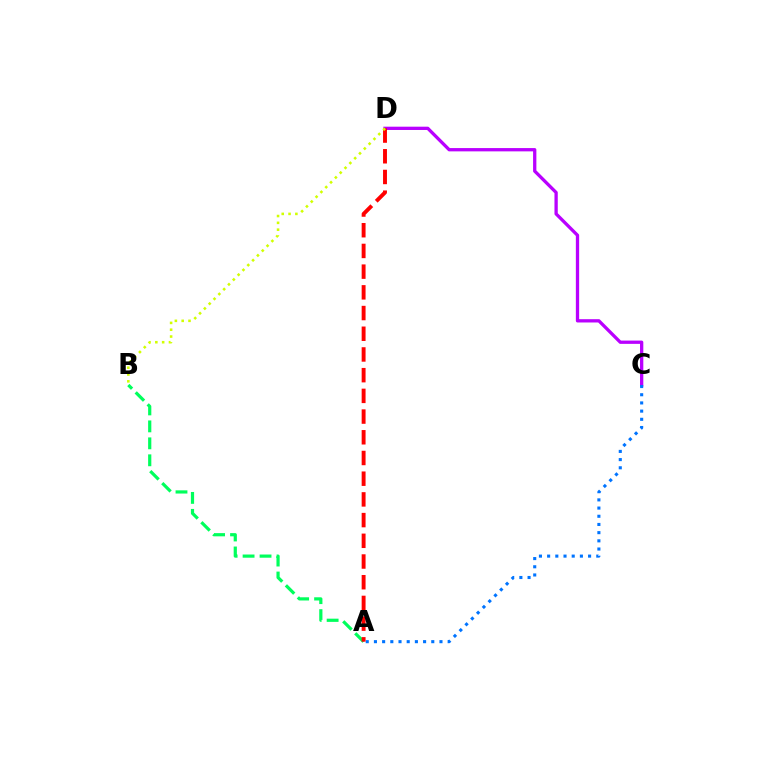{('C', 'D'): [{'color': '#b900ff', 'line_style': 'solid', 'thickness': 2.37}], ('A', 'B'): [{'color': '#00ff5c', 'line_style': 'dashed', 'thickness': 2.3}], ('A', 'C'): [{'color': '#0074ff', 'line_style': 'dotted', 'thickness': 2.23}], ('A', 'D'): [{'color': '#ff0000', 'line_style': 'dashed', 'thickness': 2.81}], ('B', 'D'): [{'color': '#d1ff00', 'line_style': 'dotted', 'thickness': 1.85}]}